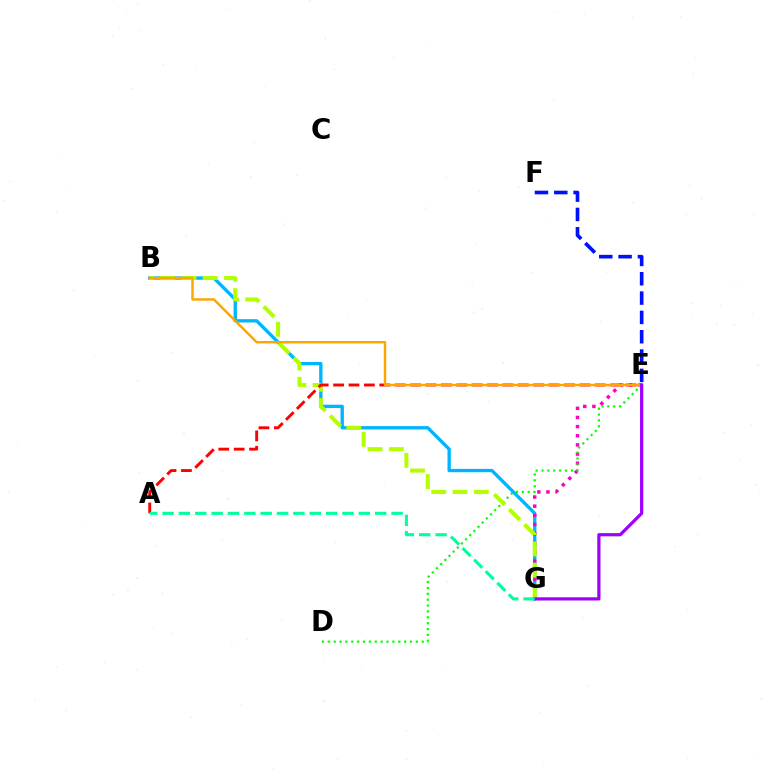{('E', 'F'): [{'color': '#0010ff', 'line_style': 'dashed', 'thickness': 2.63}], ('B', 'G'): [{'color': '#00b5ff', 'line_style': 'solid', 'thickness': 2.4}, {'color': '#b3ff00', 'line_style': 'dashed', 'thickness': 2.89}], ('E', 'G'): [{'color': '#ff00bd', 'line_style': 'dotted', 'thickness': 2.49}, {'color': '#9b00ff', 'line_style': 'solid', 'thickness': 2.31}], ('D', 'E'): [{'color': '#08ff00', 'line_style': 'dotted', 'thickness': 1.6}], ('A', 'E'): [{'color': '#ff0000', 'line_style': 'dashed', 'thickness': 2.09}], ('B', 'E'): [{'color': '#ffa500', 'line_style': 'solid', 'thickness': 1.75}], ('A', 'G'): [{'color': '#00ff9d', 'line_style': 'dashed', 'thickness': 2.22}]}